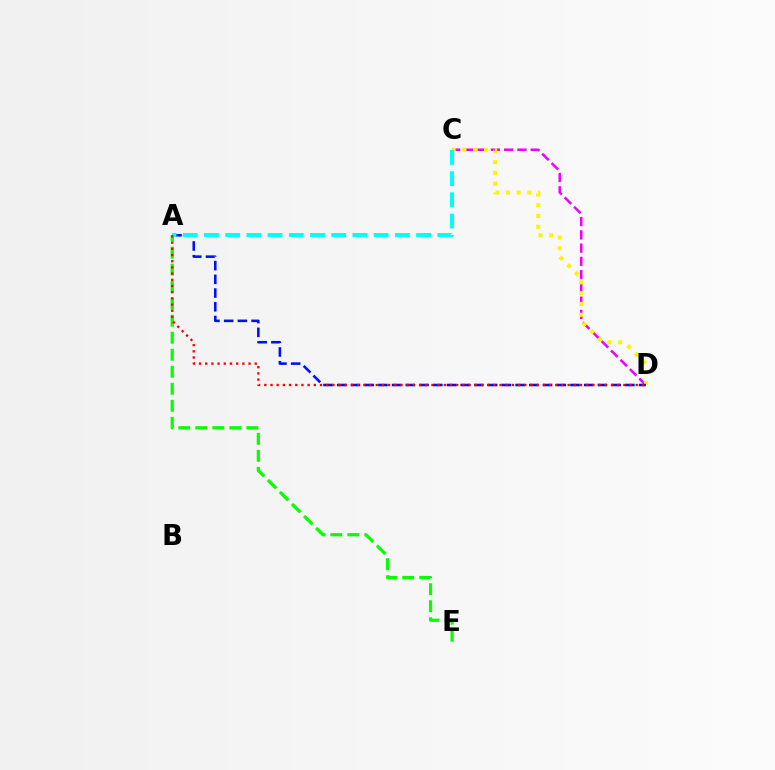{('A', 'E'): [{'color': '#08ff00', 'line_style': 'dashed', 'thickness': 2.31}], ('C', 'D'): [{'color': '#ee00ff', 'line_style': 'dashed', 'thickness': 1.8}, {'color': '#fcf500', 'line_style': 'dotted', 'thickness': 2.93}], ('A', 'D'): [{'color': '#0010ff', 'line_style': 'dashed', 'thickness': 1.86}, {'color': '#ff0000', 'line_style': 'dotted', 'thickness': 1.68}], ('A', 'C'): [{'color': '#00fff6', 'line_style': 'dashed', 'thickness': 2.88}]}